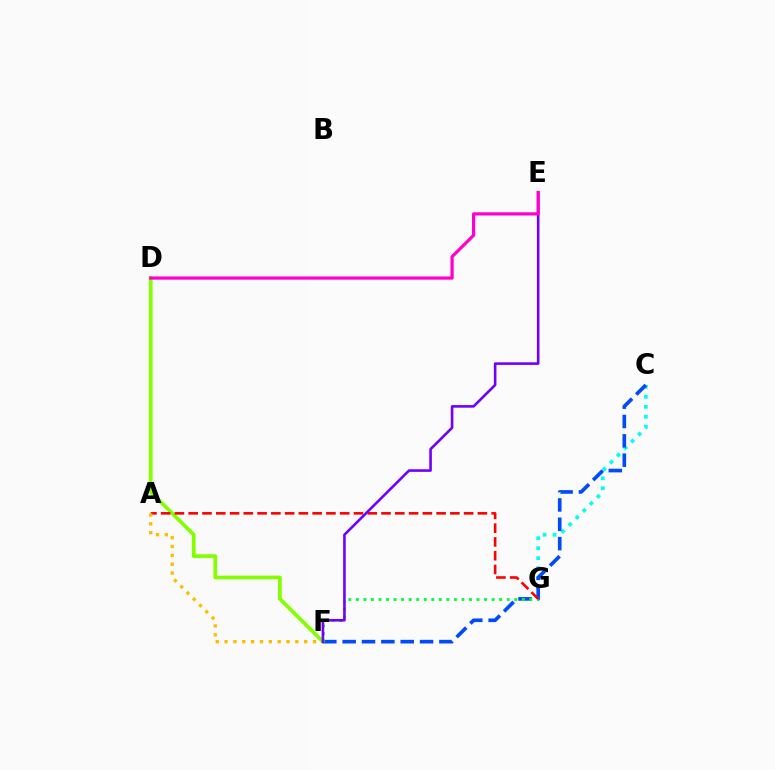{('D', 'F'): [{'color': '#84ff00', 'line_style': 'solid', 'thickness': 2.69}], ('C', 'G'): [{'color': '#00fff6', 'line_style': 'dotted', 'thickness': 2.7}], ('C', 'F'): [{'color': '#004bff', 'line_style': 'dashed', 'thickness': 2.63}], ('F', 'G'): [{'color': '#00ff39', 'line_style': 'dotted', 'thickness': 2.05}], ('A', 'G'): [{'color': '#ff0000', 'line_style': 'dashed', 'thickness': 1.87}], ('A', 'F'): [{'color': '#ffbd00', 'line_style': 'dotted', 'thickness': 2.4}], ('E', 'F'): [{'color': '#7200ff', 'line_style': 'solid', 'thickness': 1.88}], ('D', 'E'): [{'color': '#ff00cf', 'line_style': 'solid', 'thickness': 2.31}]}